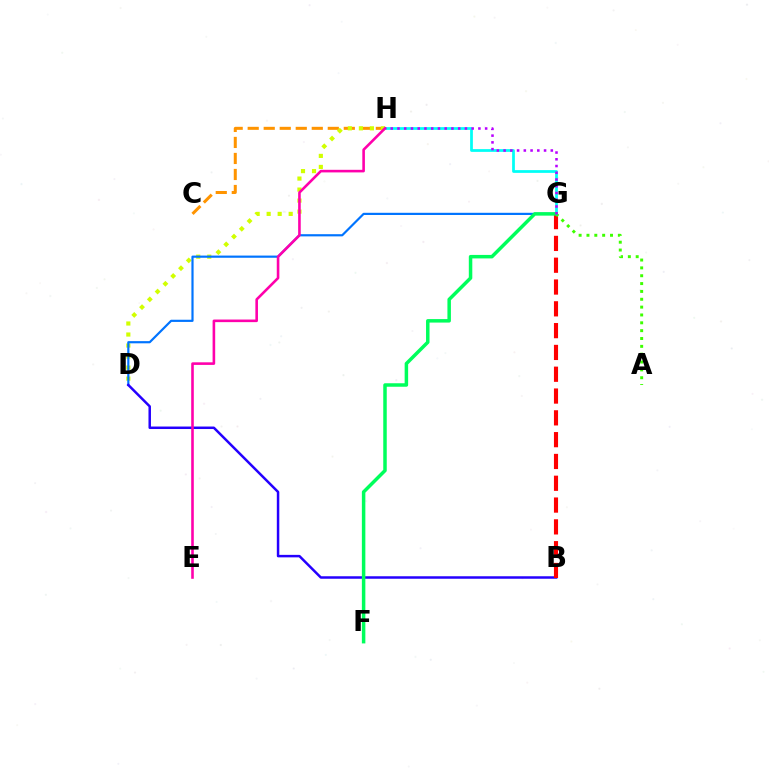{('G', 'H'): [{'color': '#00fff6', 'line_style': 'solid', 'thickness': 1.98}, {'color': '#b900ff', 'line_style': 'dotted', 'thickness': 1.83}], ('C', 'H'): [{'color': '#ff9400', 'line_style': 'dashed', 'thickness': 2.18}], ('D', 'H'): [{'color': '#d1ff00', 'line_style': 'dotted', 'thickness': 2.99}], ('D', 'G'): [{'color': '#0074ff', 'line_style': 'solid', 'thickness': 1.57}], ('B', 'D'): [{'color': '#2500ff', 'line_style': 'solid', 'thickness': 1.79}], ('B', 'G'): [{'color': '#ff0000', 'line_style': 'dashed', 'thickness': 2.96}], ('A', 'G'): [{'color': '#3dff00', 'line_style': 'dotted', 'thickness': 2.13}], ('F', 'G'): [{'color': '#00ff5c', 'line_style': 'solid', 'thickness': 2.51}], ('E', 'H'): [{'color': '#ff00ac', 'line_style': 'solid', 'thickness': 1.87}]}